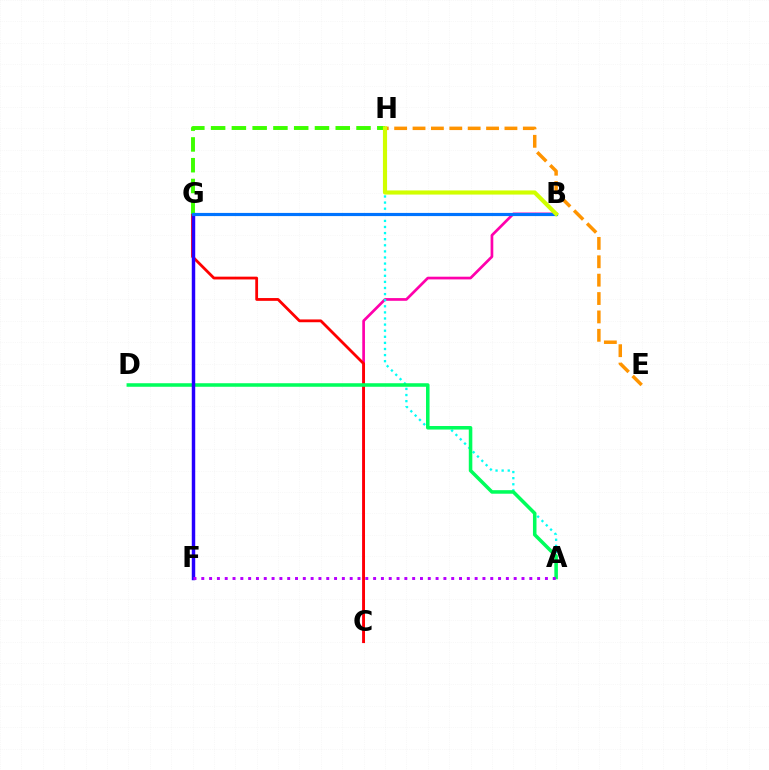{('B', 'C'): [{'color': '#ff00ac', 'line_style': 'solid', 'thickness': 1.95}], ('A', 'H'): [{'color': '#00fff6', 'line_style': 'dotted', 'thickness': 1.66}], ('C', 'G'): [{'color': '#ff0000', 'line_style': 'solid', 'thickness': 2.01}], ('A', 'D'): [{'color': '#00ff5c', 'line_style': 'solid', 'thickness': 2.55}], ('F', 'G'): [{'color': '#2500ff', 'line_style': 'solid', 'thickness': 2.48}], ('A', 'F'): [{'color': '#b900ff', 'line_style': 'dotted', 'thickness': 2.12}], ('G', 'H'): [{'color': '#3dff00', 'line_style': 'dashed', 'thickness': 2.82}], ('E', 'H'): [{'color': '#ff9400', 'line_style': 'dashed', 'thickness': 2.5}], ('B', 'G'): [{'color': '#0074ff', 'line_style': 'solid', 'thickness': 2.28}], ('B', 'H'): [{'color': '#d1ff00', 'line_style': 'solid', 'thickness': 2.98}]}